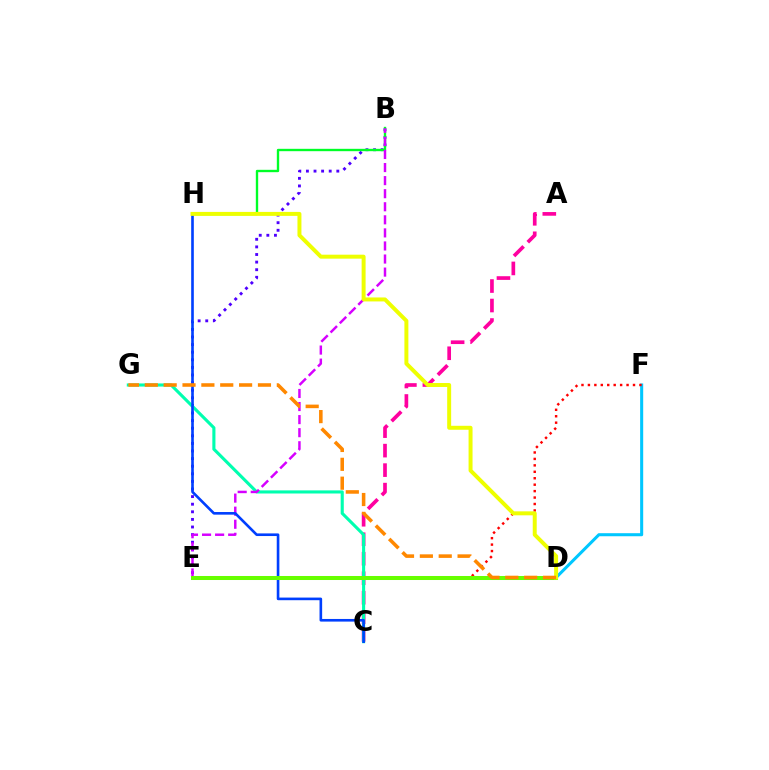{('D', 'F'): [{'color': '#00c7ff', 'line_style': 'solid', 'thickness': 2.2}], ('B', 'E'): [{'color': '#4f00ff', 'line_style': 'dotted', 'thickness': 2.06}, {'color': '#d600ff', 'line_style': 'dashed', 'thickness': 1.78}], ('B', 'H'): [{'color': '#00ff27', 'line_style': 'solid', 'thickness': 1.7}], ('A', 'C'): [{'color': '#ff00a0', 'line_style': 'dashed', 'thickness': 2.65}], ('C', 'G'): [{'color': '#00ffaf', 'line_style': 'solid', 'thickness': 2.24}], ('E', 'F'): [{'color': '#ff0000', 'line_style': 'dotted', 'thickness': 1.75}], ('C', 'H'): [{'color': '#003fff', 'line_style': 'solid', 'thickness': 1.89}], ('D', 'E'): [{'color': '#66ff00', 'line_style': 'solid', 'thickness': 2.89}], ('D', 'H'): [{'color': '#eeff00', 'line_style': 'solid', 'thickness': 2.86}], ('D', 'G'): [{'color': '#ff8800', 'line_style': 'dashed', 'thickness': 2.56}]}